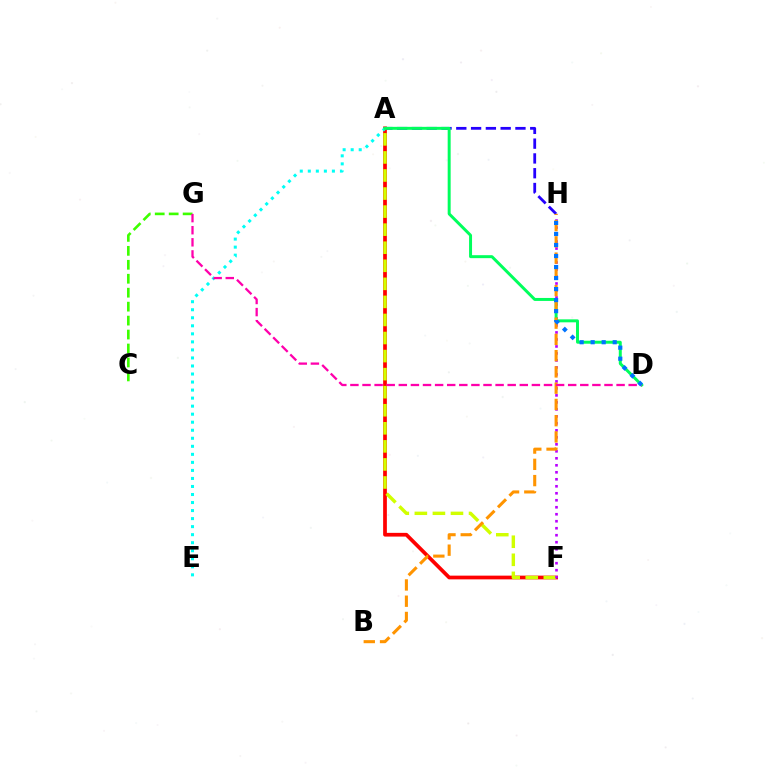{('C', 'G'): [{'color': '#3dff00', 'line_style': 'dashed', 'thickness': 1.9}], ('A', 'H'): [{'color': '#2500ff', 'line_style': 'dashed', 'thickness': 2.01}], ('A', 'F'): [{'color': '#ff0000', 'line_style': 'solid', 'thickness': 2.68}, {'color': '#d1ff00', 'line_style': 'dashed', 'thickness': 2.45}], ('A', 'E'): [{'color': '#00fff6', 'line_style': 'dotted', 'thickness': 2.18}], ('F', 'H'): [{'color': '#b900ff', 'line_style': 'dotted', 'thickness': 1.9}], ('A', 'D'): [{'color': '#00ff5c', 'line_style': 'solid', 'thickness': 2.14}], ('B', 'H'): [{'color': '#ff9400', 'line_style': 'dashed', 'thickness': 2.21}], ('D', 'G'): [{'color': '#ff00ac', 'line_style': 'dashed', 'thickness': 1.64}], ('D', 'H'): [{'color': '#0074ff', 'line_style': 'dotted', 'thickness': 3.0}]}